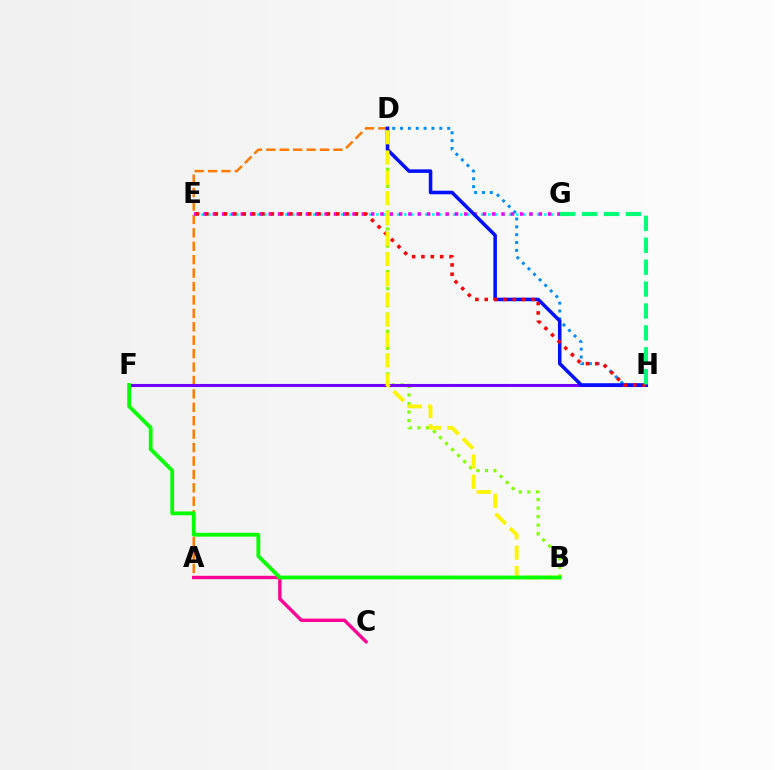{('B', 'D'): [{'color': '#84ff00', 'line_style': 'dotted', 'thickness': 2.32}, {'color': '#fcf500', 'line_style': 'dashed', 'thickness': 2.75}], ('A', 'D'): [{'color': '#ff7c00', 'line_style': 'dashed', 'thickness': 1.82}], ('E', 'G'): [{'color': '#00fff6', 'line_style': 'dotted', 'thickness': 1.9}, {'color': '#ee00ff', 'line_style': 'dotted', 'thickness': 2.53}], ('F', 'H'): [{'color': '#7200ff', 'line_style': 'solid', 'thickness': 2.22}], ('D', 'H'): [{'color': '#008cff', 'line_style': 'dotted', 'thickness': 2.13}, {'color': '#0010ff', 'line_style': 'solid', 'thickness': 2.55}], ('E', 'H'): [{'color': '#ff0000', 'line_style': 'dotted', 'thickness': 2.54}], ('A', 'C'): [{'color': '#ff0094', 'line_style': 'solid', 'thickness': 2.43}], ('B', 'F'): [{'color': '#08ff00', 'line_style': 'solid', 'thickness': 2.73}], ('G', 'H'): [{'color': '#00ff74', 'line_style': 'dashed', 'thickness': 2.98}]}